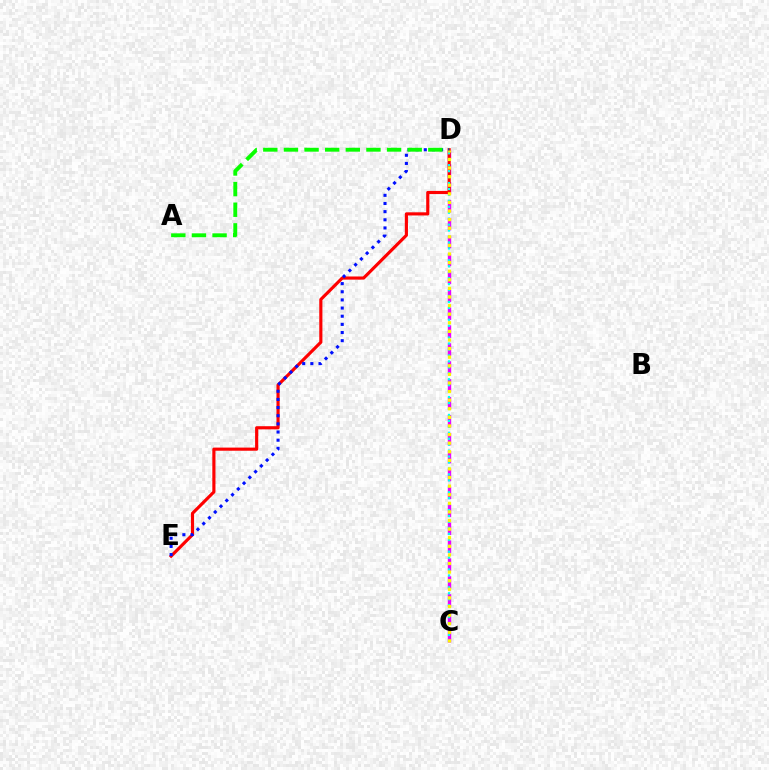{('C', 'D'): [{'color': '#ee00ff', 'line_style': 'dashed', 'thickness': 2.43}, {'color': '#00fff6', 'line_style': 'dotted', 'thickness': 1.62}, {'color': '#fcf500', 'line_style': 'dotted', 'thickness': 2.34}], ('D', 'E'): [{'color': '#ff0000', 'line_style': 'solid', 'thickness': 2.27}, {'color': '#0010ff', 'line_style': 'dotted', 'thickness': 2.22}], ('A', 'D'): [{'color': '#08ff00', 'line_style': 'dashed', 'thickness': 2.8}]}